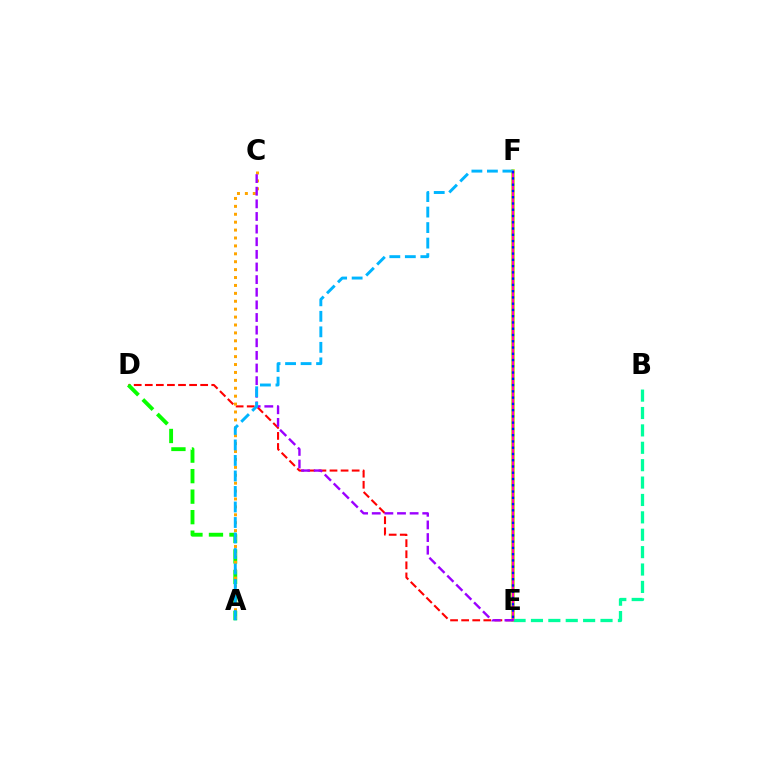{('D', 'E'): [{'color': '#ff0000', 'line_style': 'dashed', 'thickness': 1.51}], ('A', 'D'): [{'color': '#08ff00', 'line_style': 'dashed', 'thickness': 2.79}], ('A', 'C'): [{'color': '#ffa500', 'line_style': 'dotted', 'thickness': 2.15}], ('E', 'F'): [{'color': '#b3ff00', 'line_style': 'solid', 'thickness': 2.57}, {'color': '#ff00bd', 'line_style': 'solid', 'thickness': 1.61}, {'color': '#0010ff', 'line_style': 'dotted', 'thickness': 1.7}], ('B', 'E'): [{'color': '#00ff9d', 'line_style': 'dashed', 'thickness': 2.36}], ('C', 'E'): [{'color': '#9b00ff', 'line_style': 'dashed', 'thickness': 1.72}], ('A', 'F'): [{'color': '#00b5ff', 'line_style': 'dashed', 'thickness': 2.11}]}